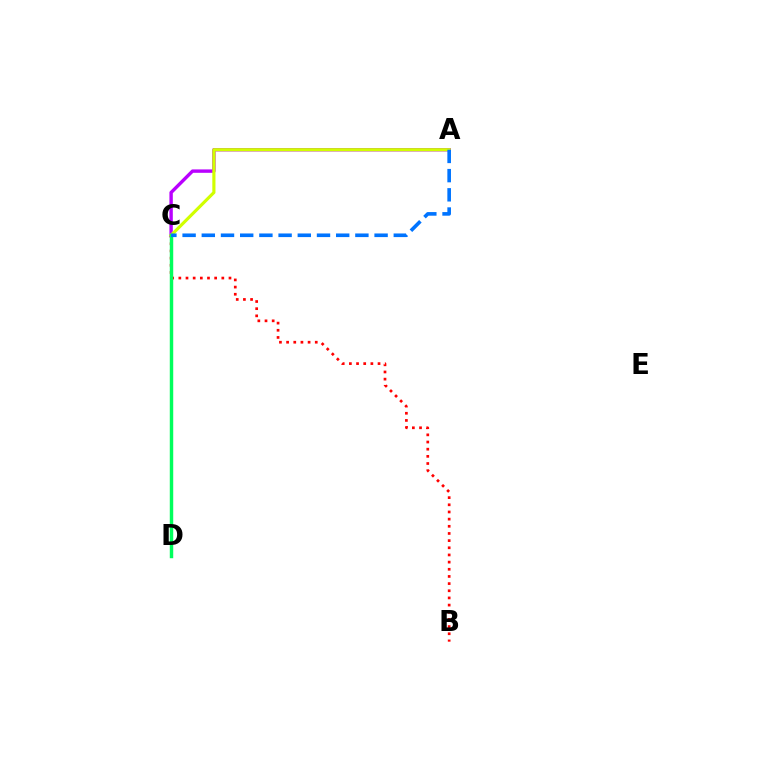{('A', 'C'): [{'color': '#b900ff', 'line_style': 'solid', 'thickness': 2.44}, {'color': '#d1ff00', 'line_style': 'solid', 'thickness': 2.27}, {'color': '#0074ff', 'line_style': 'dashed', 'thickness': 2.61}], ('B', 'C'): [{'color': '#ff0000', 'line_style': 'dotted', 'thickness': 1.95}], ('C', 'D'): [{'color': '#00ff5c', 'line_style': 'solid', 'thickness': 2.48}]}